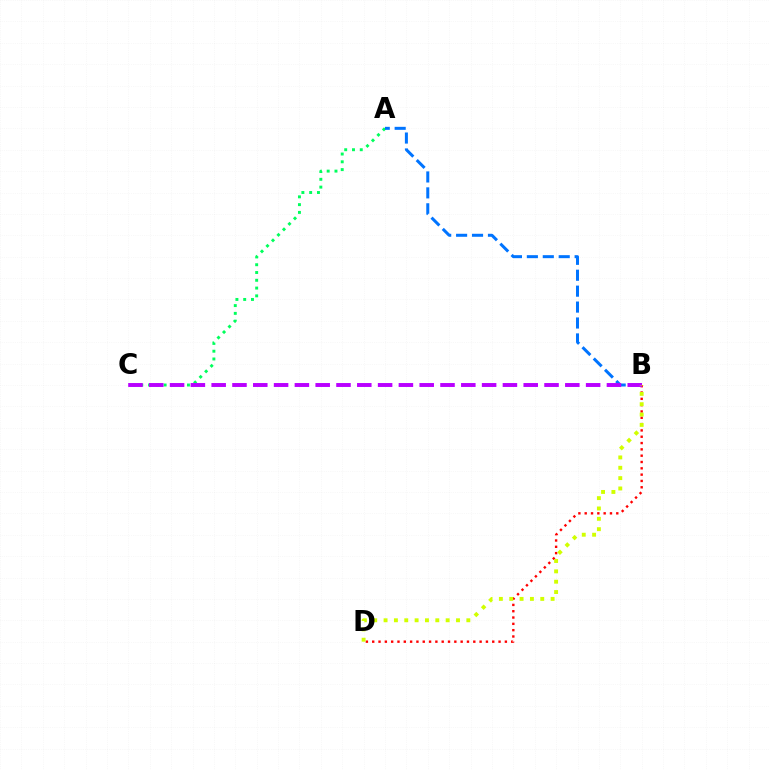{('B', 'D'): [{'color': '#ff0000', 'line_style': 'dotted', 'thickness': 1.72}, {'color': '#d1ff00', 'line_style': 'dotted', 'thickness': 2.81}], ('A', 'C'): [{'color': '#00ff5c', 'line_style': 'dotted', 'thickness': 2.11}], ('A', 'B'): [{'color': '#0074ff', 'line_style': 'dashed', 'thickness': 2.16}], ('B', 'C'): [{'color': '#b900ff', 'line_style': 'dashed', 'thickness': 2.83}]}